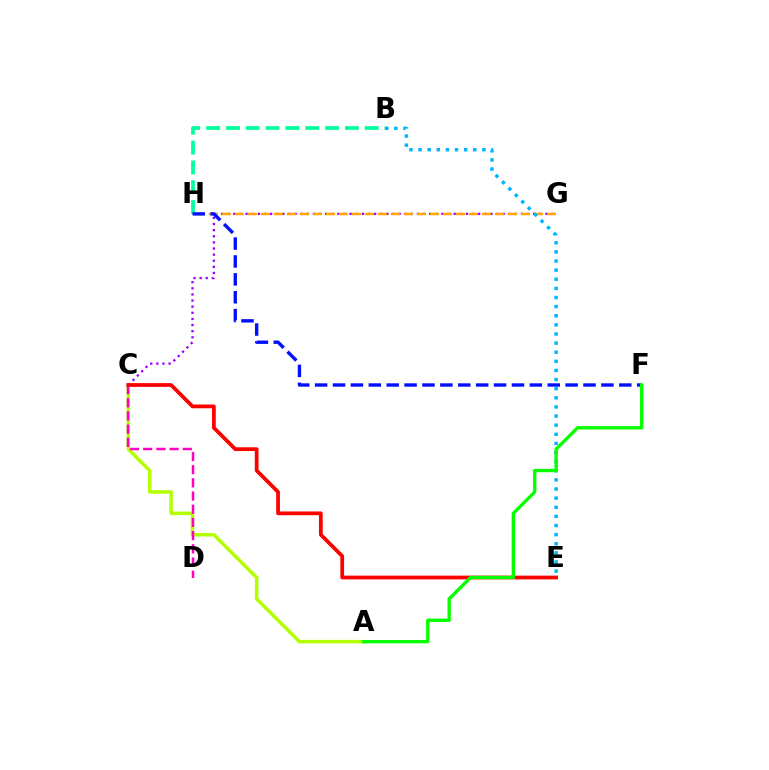{('B', 'H'): [{'color': '#00ff9d', 'line_style': 'dashed', 'thickness': 2.69}], ('A', 'C'): [{'color': '#b3ff00', 'line_style': 'solid', 'thickness': 2.53}], ('C', 'G'): [{'color': '#9b00ff', 'line_style': 'dotted', 'thickness': 1.66}], ('G', 'H'): [{'color': '#ffa500', 'line_style': 'dashed', 'thickness': 1.77}], ('C', 'D'): [{'color': '#ff00bd', 'line_style': 'dashed', 'thickness': 1.79}], ('B', 'E'): [{'color': '#00b5ff', 'line_style': 'dotted', 'thickness': 2.48}], ('F', 'H'): [{'color': '#0010ff', 'line_style': 'dashed', 'thickness': 2.43}], ('C', 'E'): [{'color': '#ff0000', 'line_style': 'solid', 'thickness': 2.7}], ('A', 'F'): [{'color': '#08ff00', 'line_style': 'solid', 'thickness': 2.41}]}